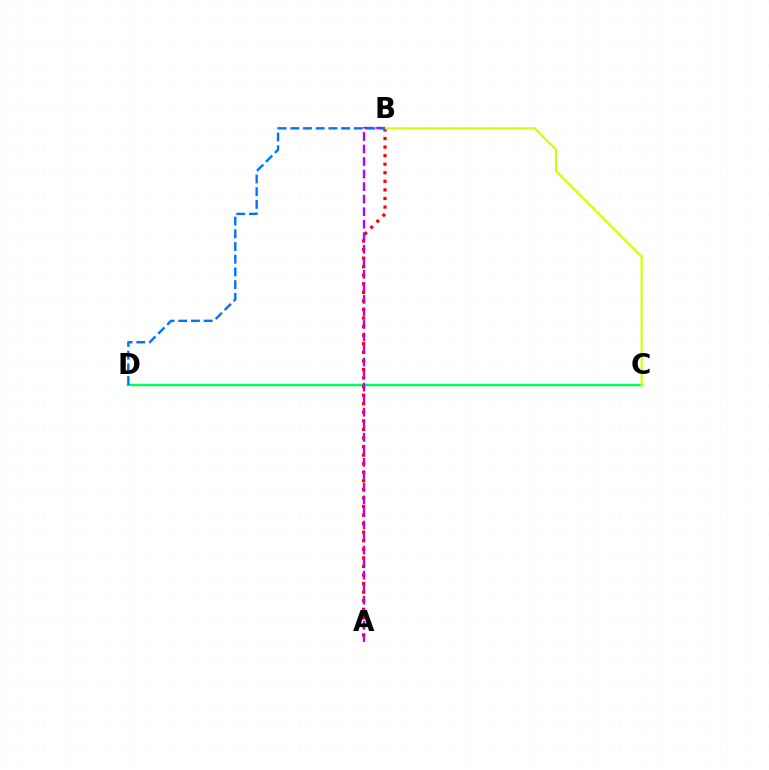{('C', 'D'): [{'color': '#00ff5c', 'line_style': 'solid', 'thickness': 1.75}], ('A', 'B'): [{'color': '#ff0000', 'line_style': 'dotted', 'thickness': 2.33}, {'color': '#b900ff', 'line_style': 'dashed', 'thickness': 1.7}], ('B', 'C'): [{'color': '#d1ff00', 'line_style': 'solid', 'thickness': 1.56}], ('B', 'D'): [{'color': '#0074ff', 'line_style': 'dashed', 'thickness': 1.73}]}